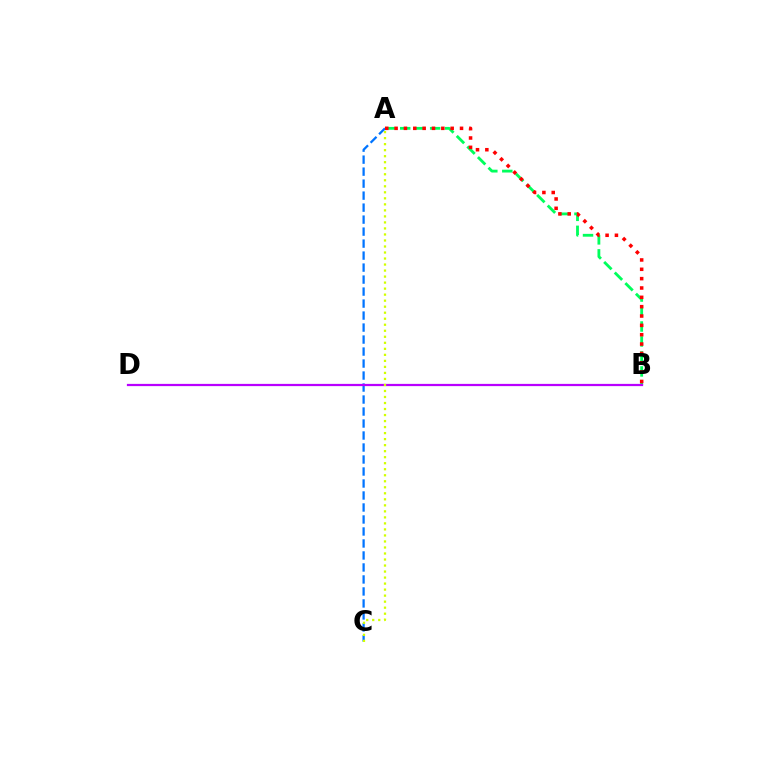{('A', 'B'): [{'color': '#00ff5c', 'line_style': 'dashed', 'thickness': 2.03}, {'color': '#ff0000', 'line_style': 'dotted', 'thickness': 2.54}], ('A', 'C'): [{'color': '#0074ff', 'line_style': 'dashed', 'thickness': 1.63}, {'color': '#d1ff00', 'line_style': 'dotted', 'thickness': 1.64}], ('B', 'D'): [{'color': '#b900ff', 'line_style': 'solid', 'thickness': 1.61}]}